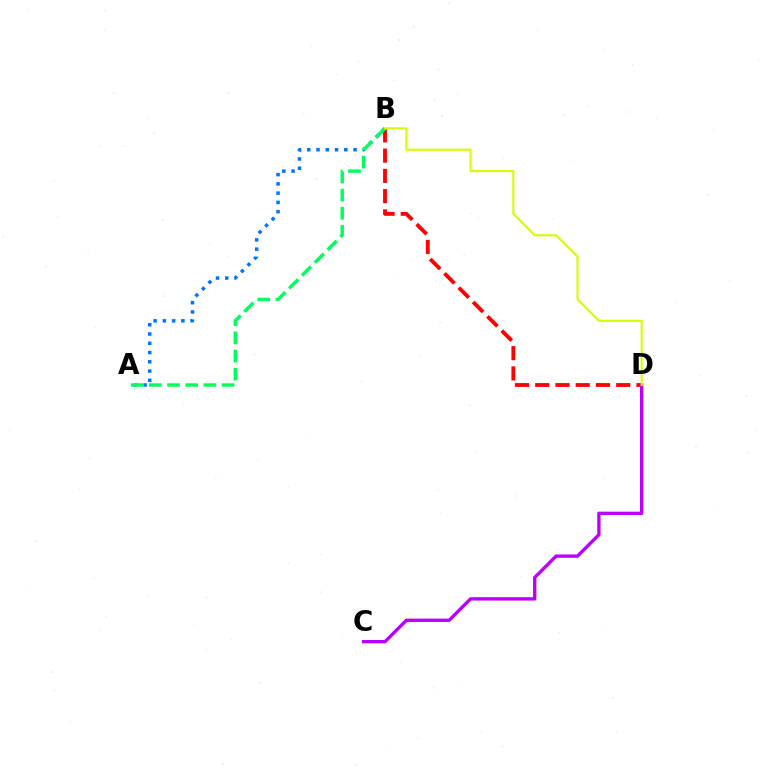{('B', 'D'): [{'color': '#ff0000', 'line_style': 'dashed', 'thickness': 2.75}, {'color': '#d1ff00', 'line_style': 'solid', 'thickness': 1.51}], ('A', 'B'): [{'color': '#0074ff', 'line_style': 'dotted', 'thickness': 2.52}, {'color': '#00ff5c', 'line_style': 'dashed', 'thickness': 2.46}], ('C', 'D'): [{'color': '#b900ff', 'line_style': 'solid', 'thickness': 2.41}]}